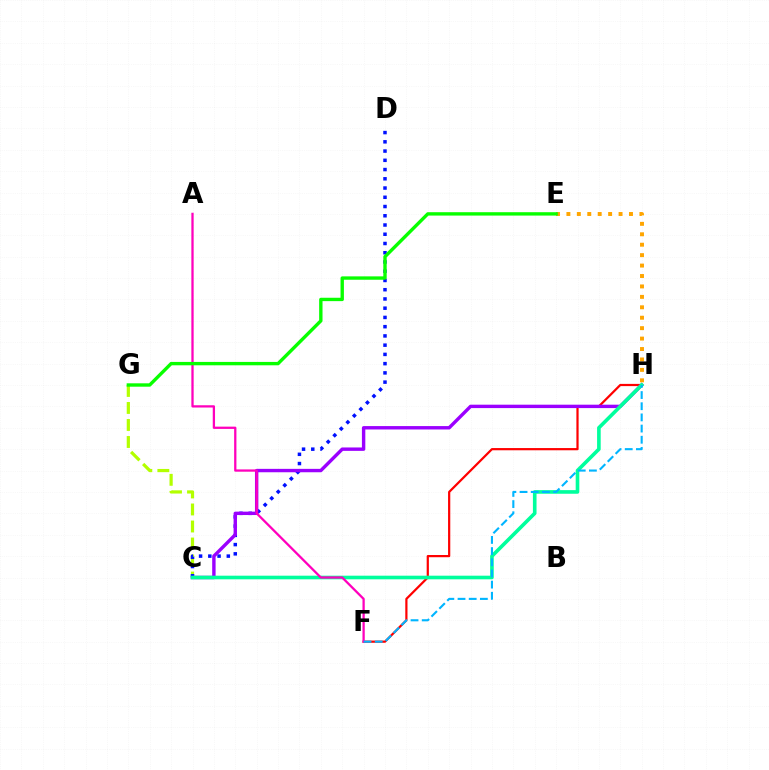{('F', 'H'): [{'color': '#ff0000', 'line_style': 'solid', 'thickness': 1.59}, {'color': '#00b5ff', 'line_style': 'dashed', 'thickness': 1.52}], ('C', 'G'): [{'color': '#b3ff00', 'line_style': 'dashed', 'thickness': 2.31}], ('C', 'D'): [{'color': '#0010ff', 'line_style': 'dotted', 'thickness': 2.51}], ('C', 'H'): [{'color': '#9b00ff', 'line_style': 'solid', 'thickness': 2.45}, {'color': '#00ff9d', 'line_style': 'solid', 'thickness': 2.61}], ('A', 'F'): [{'color': '#ff00bd', 'line_style': 'solid', 'thickness': 1.64}], ('E', 'H'): [{'color': '#ffa500', 'line_style': 'dotted', 'thickness': 2.83}], ('E', 'G'): [{'color': '#08ff00', 'line_style': 'solid', 'thickness': 2.43}]}